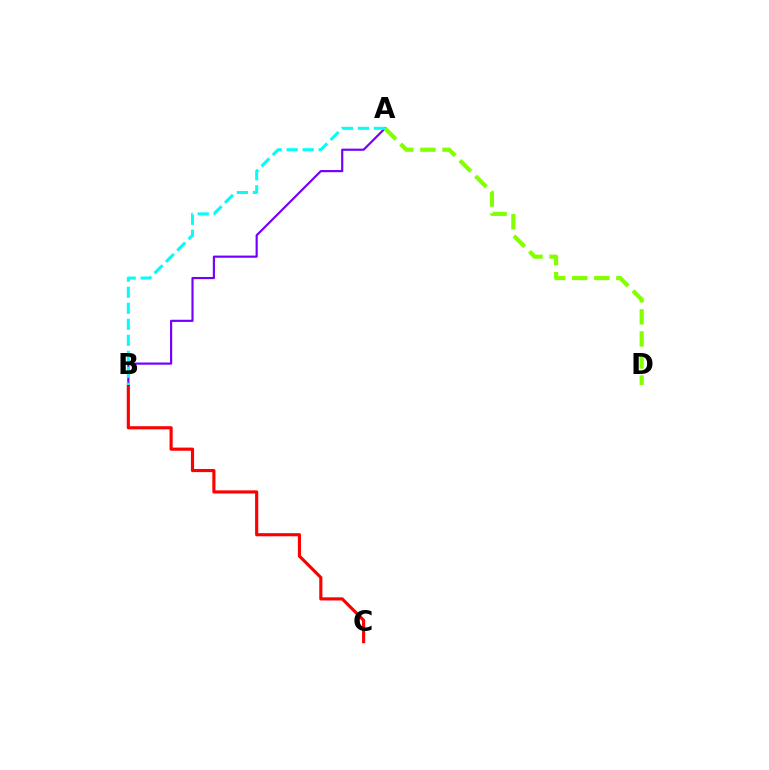{('B', 'C'): [{'color': '#ff0000', 'line_style': 'solid', 'thickness': 2.26}], ('A', 'B'): [{'color': '#7200ff', 'line_style': 'solid', 'thickness': 1.56}, {'color': '#00fff6', 'line_style': 'dashed', 'thickness': 2.18}], ('A', 'D'): [{'color': '#84ff00', 'line_style': 'dashed', 'thickness': 3.0}]}